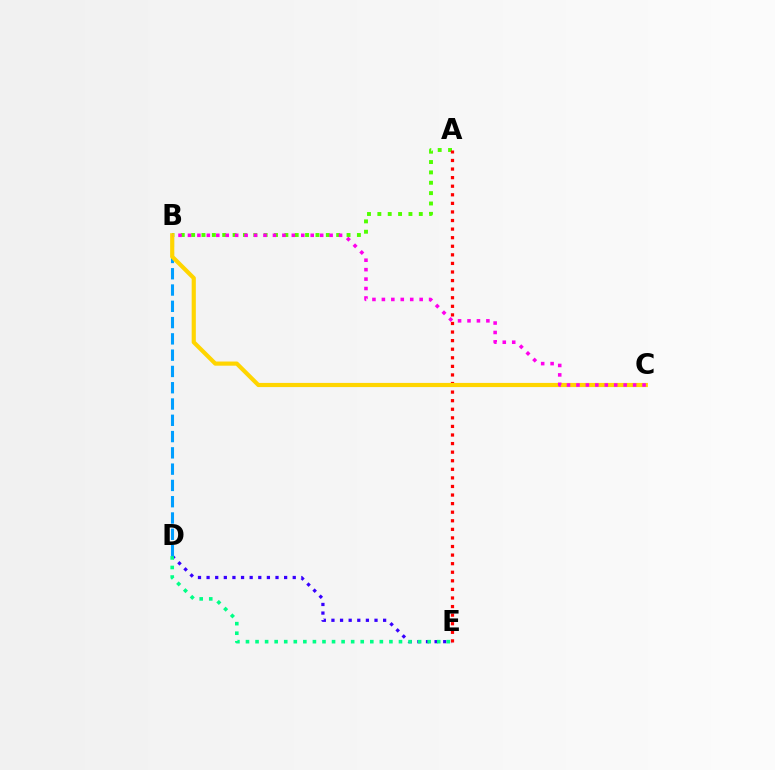{('A', 'B'): [{'color': '#4fff00', 'line_style': 'dotted', 'thickness': 2.82}], ('D', 'E'): [{'color': '#3700ff', 'line_style': 'dotted', 'thickness': 2.34}, {'color': '#00ff86', 'line_style': 'dotted', 'thickness': 2.6}], ('B', 'D'): [{'color': '#009eff', 'line_style': 'dashed', 'thickness': 2.21}], ('A', 'E'): [{'color': '#ff0000', 'line_style': 'dotted', 'thickness': 2.33}], ('B', 'C'): [{'color': '#ffd500', 'line_style': 'solid', 'thickness': 3.0}, {'color': '#ff00ed', 'line_style': 'dotted', 'thickness': 2.57}]}